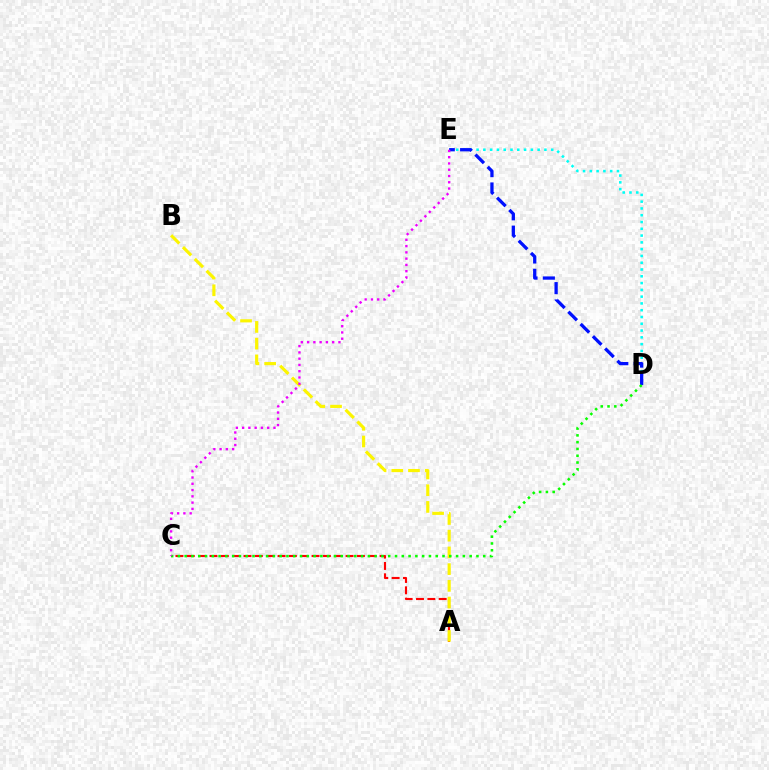{('D', 'E'): [{'color': '#00fff6', 'line_style': 'dotted', 'thickness': 1.84}, {'color': '#0010ff', 'line_style': 'dashed', 'thickness': 2.36}], ('A', 'C'): [{'color': '#ff0000', 'line_style': 'dashed', 'thickness': 1.54}], ('A', 'B'): [{'color': '#fcf500', 'line_style': 'dashed', 'thickness': 2.27}], ('C', 'D'): [{'color': '#08ff00', 'line_style': 'dotted', 'thickness': 1.84}], ('C', 'E'): [{'color': '#ee00ff', 'line_style': 'dotted', 'thickness': 1.7}]}